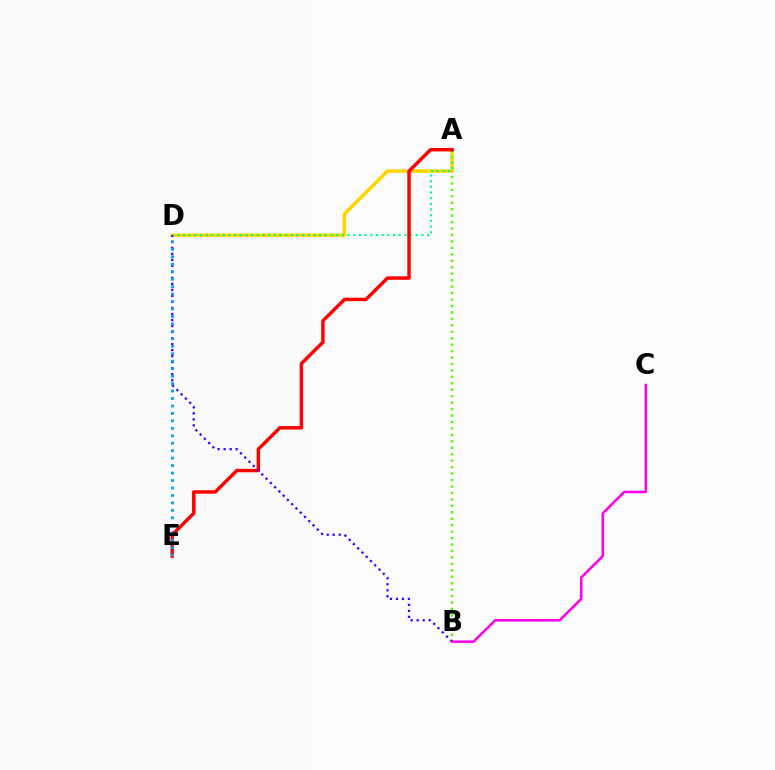{('A', 'B'): [{'color': '#4fff00', 'line_style': 'dotted', 'thickness': 1.75}], ('A', 'D'): [{'color': '#ffd500', 'line_style': 'solid', 'thickness': 2.53}, {'color': '#00ff86', 'line_style': 'dotted', 'thickness': 1.54}], ('A', 'E'): [{'color': '#ff0000', 'line_style': 'solid', 'thickness': 2.48}], ('B', 'D'): [{'color': '#3700ff', 'line_style': 'dotted', 'thickness': 1.63}], ('D', 'E'): [{'color': '#009eff', 'line_style': 'dotted', 'thickness': 2.03}], ('B', 'C'): [{'color': '#ff00ed', 'line_style': 'solid', 'thickness': 1.81}]}